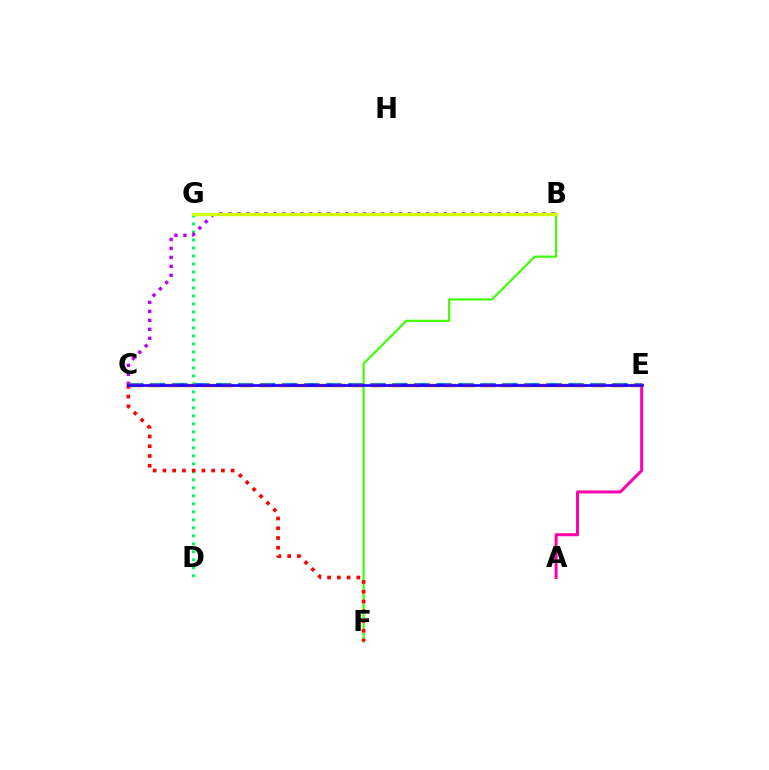{('B', 'F'): [{'color': '#3dff00', 'line_style': 'solid', 'thickness': 1.56}], ('D', 'G'): [{'color': '#00ff5c', 'line_style': 'dotted', 'thickness': 2.17}], ('C', 'E'): [{'color': '#0074ff', 'line_style': 'dashed', 'thickness': 2.99}, {'color': '#ff9400', 'line_style': 'dashed', 'thickness': 2.52}, {'color': '#2500ff', 'line_style': 'solid', 'thickness': 1.93}], ('A', 'E'): [{'color': '#ff00ac', 'line_style': 'solid', 'thickness': 2.18}], ('B', 'C'): [{'color': '#b900ff', 'line_style': 'dotted', 'thickness': 2.44}], ('C', 'F'): [{'color': '#ff0000', 'line_style': 'dotted', 'thickness': 2.65}], ('B', 'G'): [{'color': '#00fff6', 'line_style': 'dotted', 'thickness': 2.08}, {'color': '#d1ff00', 'line_style': 'solid', 'thickness': 2.43}]}